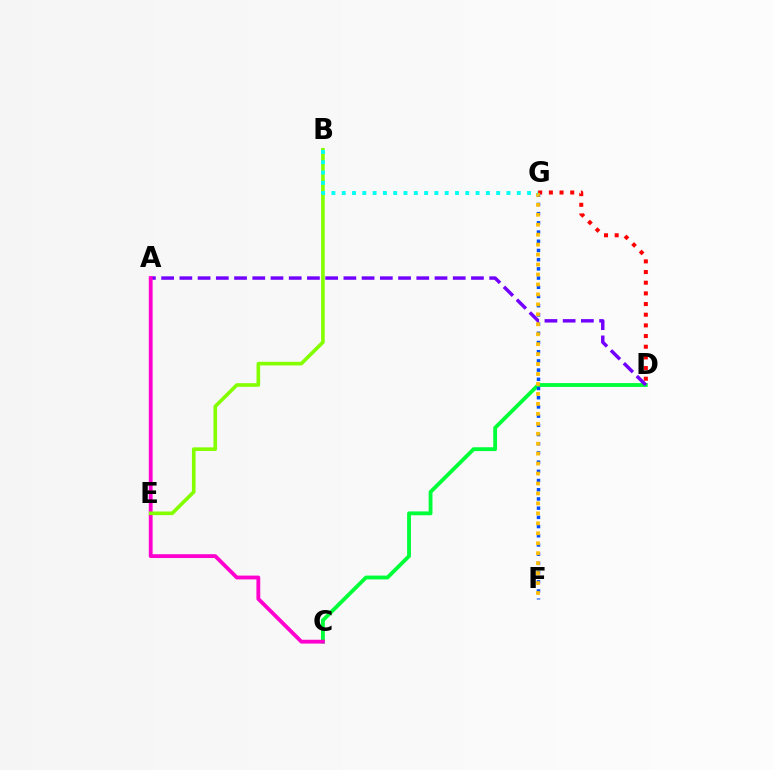{('C', 'D'): [{'color': '#00ff39', 'line_style': 'solid', 'thickness': 2.76}], ('A', 'D'): [{'color': '#7200ff', 'line_style': 'dashed', 'thickness': 2.48}], ('D', 'G'): [{'color': '#ff0000', 'line_style': 'dotted', 'thickness': 2.9}], ('A', 'C'): [{'color': '#ff00cf', 'line_style': 'solid', 'thickness': 2.75}], ('F', 'G'): [{'color': '#004bff', 'line_style': 'dotted', 'thickness': 2.5}, {'color': '#ffbd00', 'line_style': 'dotted', 'thickness': 2.7}], ('B', 'E'): [{'color': '#84ff00', 'line_style': 'solid', 'thickness': 2.61}], ('B', 'G'): [{'color': '#00fff6', 'line_style': 'dotted', 'thickness': 2.8}]}